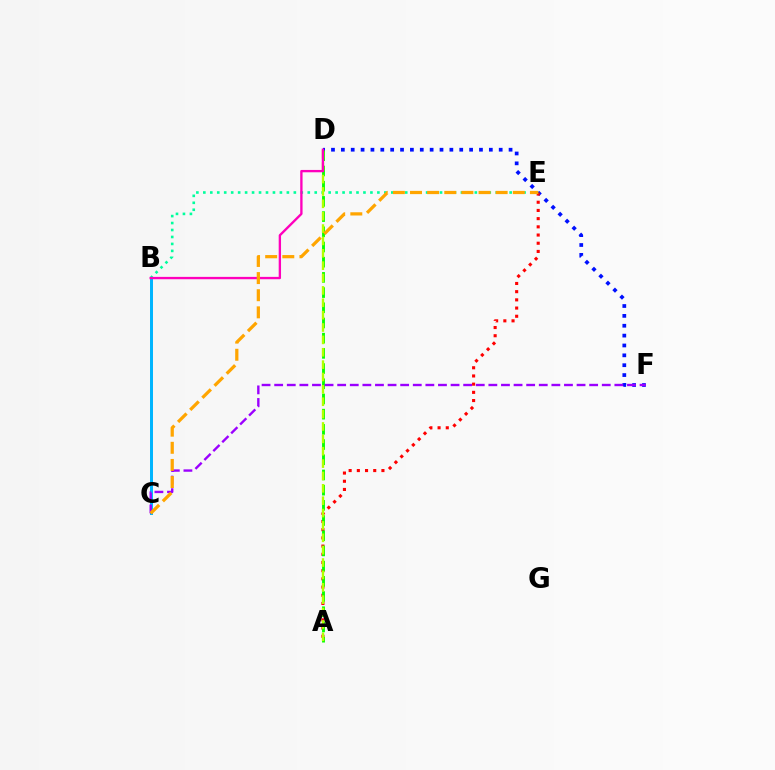{('B', 'C'): [{'color': '#00b5ff', 'line_style': 'solid', 'thickness': 2.14}], ('D', 'F'): [{'color': '#0010ff', 'line_style': 'dotted', 'thickness': 2.68}], ('A', 'E'): [{'color': '#ff0000', 'line_style': 'dotted', 'thickness': 2.23}], ('A', 'D'): [{'color': '#08ff00', 'line_style': 'dashed', 'thickness': 2.06}, {'color': '#b3ff00', 'line_style': 'dashed', 'thickness': 1.68}], ('B', 'E'): [{'color': '#00ff9d', 'line_style': 'dotted', 'thickness': 1.89}], ('B', 'D'): [{'color': '#ff00bd', 'line_style': 'solid', 'thickness': 1.69}], ('C', 'F'): [{'color': '#9b00ff', 'line_style': 'dashed', 'thickness': 1.71}], ('C', 'E'): [{'color': '#ffa500', 'line_style': 'dashed', 'thickness': 2.33}]}